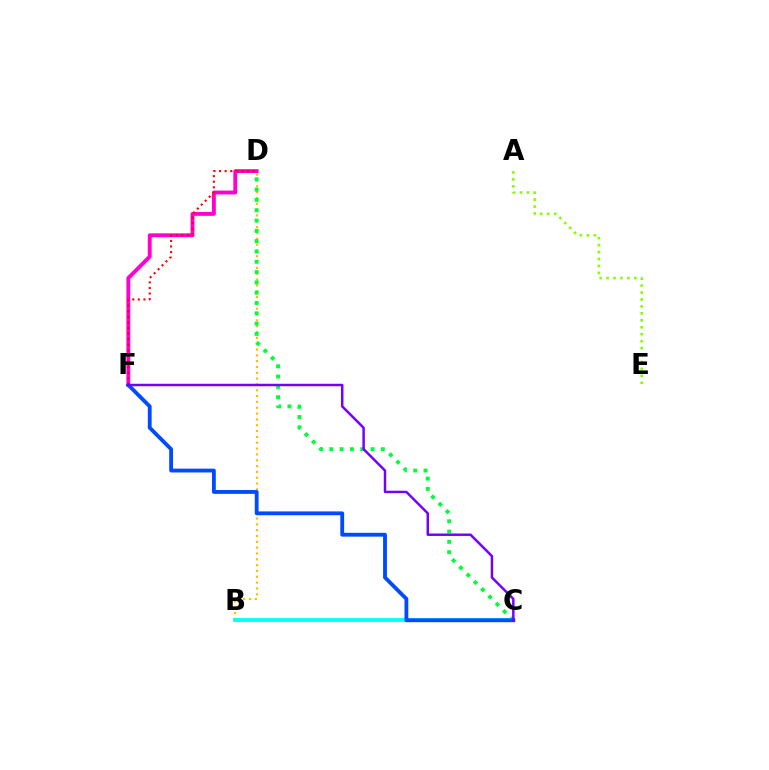{('D', 'F'): [{'color': '#ff00cf', 'line_style': 'solid', 'thickness': 2.79}, {'color': '#ff0000', 'line_style': 'dotted', 'thickness': 1.52}], ('B', 'D'): [{'color': '#ffbd00', 'line_style': 'dotted', 'thickness': 1.58}], ('B', 'C'): [{'color': '#00fff6', 'line_style': 'solid', 'thickness': 2.7}], ('C', 'D'): [{'color': '#00ff39', 'line_style': 'dotted', 'thickness': 2.8}], ('C', 'F'): [{'color': '#004bff', 'line_style': 'solid', 'thickness': 2.76}, {'color': '#7200ff', 'line_style': 'solid', 'thickness': 1.77}], ('A', 'E'): [{'color': '#84ff00', 'line_style': 'dotted', 'thickness': 1.89}]}